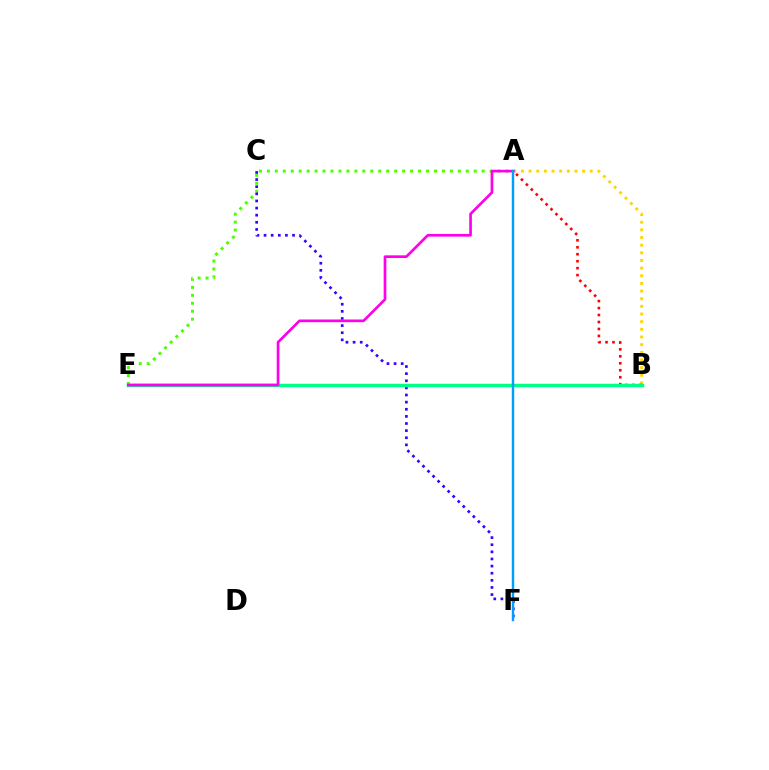{('A', 'B'): [{'color': '#ffd500', 'line_style': 'dotted', 'thickness': 2.08}, {'color': '#ff0000', 'line_style': 'dotted', 'thickness': 1.89}], ('A', 'E'): [{'color': '#4fff00', 'line_style': 'dotted', 'thickness': 2.16}, {'color': '#ff00ed', 'line_style': 'solid', 'thickness': 1.93}], ('C', 'F'): [{'color': '#3700ff', 'line_style': 'dotted', 'thickness': 1.93}], ('B', 'E'): [{'color': '#00ff86', 'line_style': 'solid', 'thickness': 2.49}], ('A', 'F'): [{'color': '#009eff', 'line_style': 'solid', 'thickness': 1.74}]}